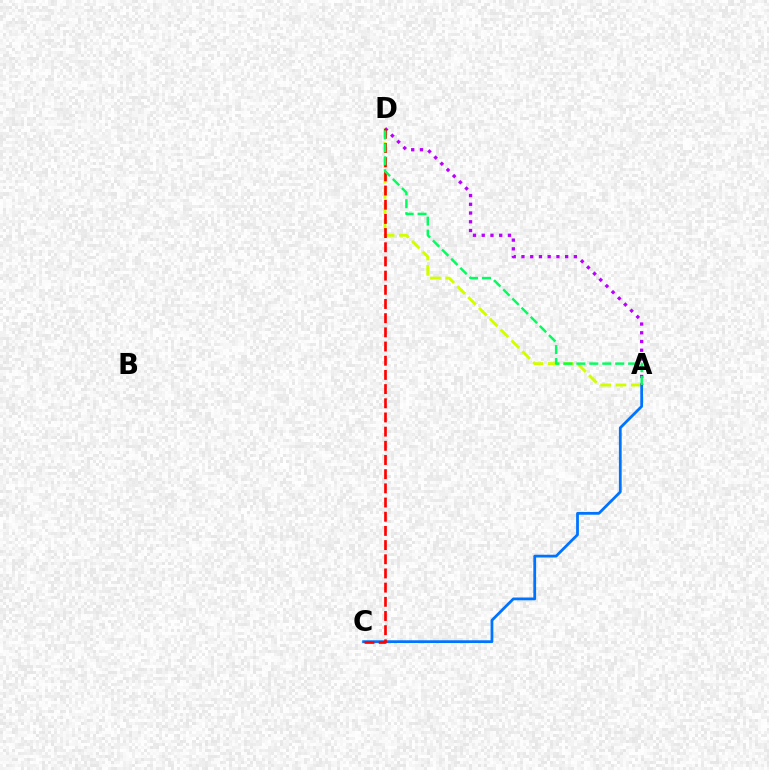{('A', 'D'): [{'color': '#d1ff00', 'line_style': 'dashed', 'thickness': 2.08}, {'color': '#b900ff', 'line_style': 'dotted', 'thickness': 2.37}, {'color': '#00ff5c', 'line_style': 'dashed', 'thickness': 1.76}], ('A', 'C'): [{'color': '#0074ff', 'line_style': 'solid', 'thickness': 2.0}], ('C', 'D'): [{'color': '#ff0000', 'line_style': 'dashed', 'thickness': 1.93}]}